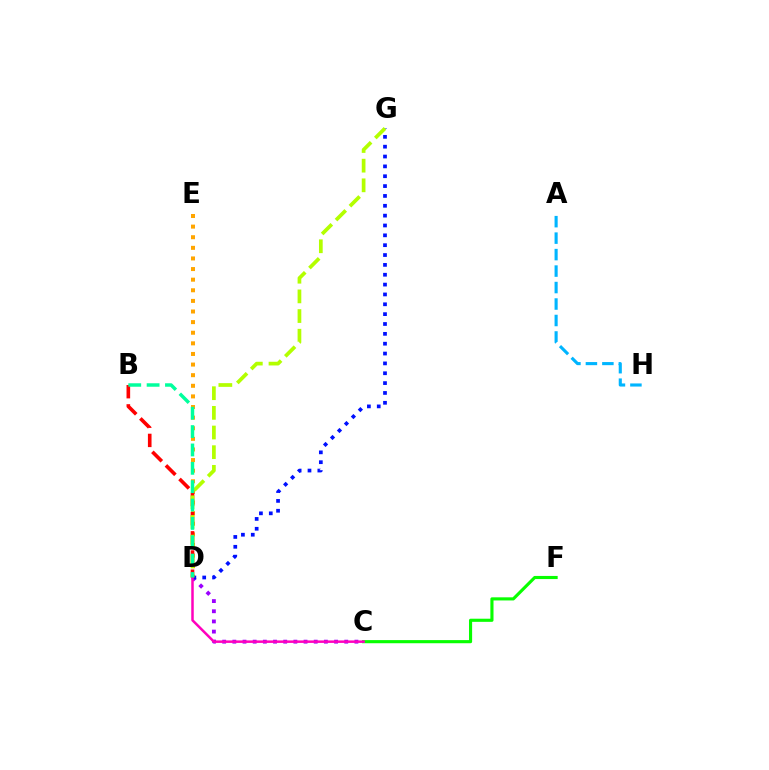{('D', 'E'): [{'color': '#ffa500', 'line_style': 'dotted', 'thickness': 2.88}], ('C', 'D'): [{'color': '#9b00ff', 'line_style': 'dotted', 'thickness': 2.76}, {'color': '#ff00bd', 'line_style': 'solid', 'thickness': 1.8}], ('D', 'G'): [{'color': '#0010ff', 'line_style': 'dotted', 'thickness': 2.68}, {'color': '#b3ff00', 'line_style': 'dashed', 'thickness': 2.67}], ('B', 'D'): [{'color': '#ff0000', 'line_style': 'dashed', 'thickness': 2.61}, {'color': '#00ff9d', 'line_style': 'dashed', 'thickness': 2.49}], ('C', 'F'): [{'color': '#08ff00', 'line_style': 'solid', 'thickness': 2.25}], ('A', 'H'): [{'color': '#00b5ff', 'line_style': 'dashed', 'thickness': 2.24}]}